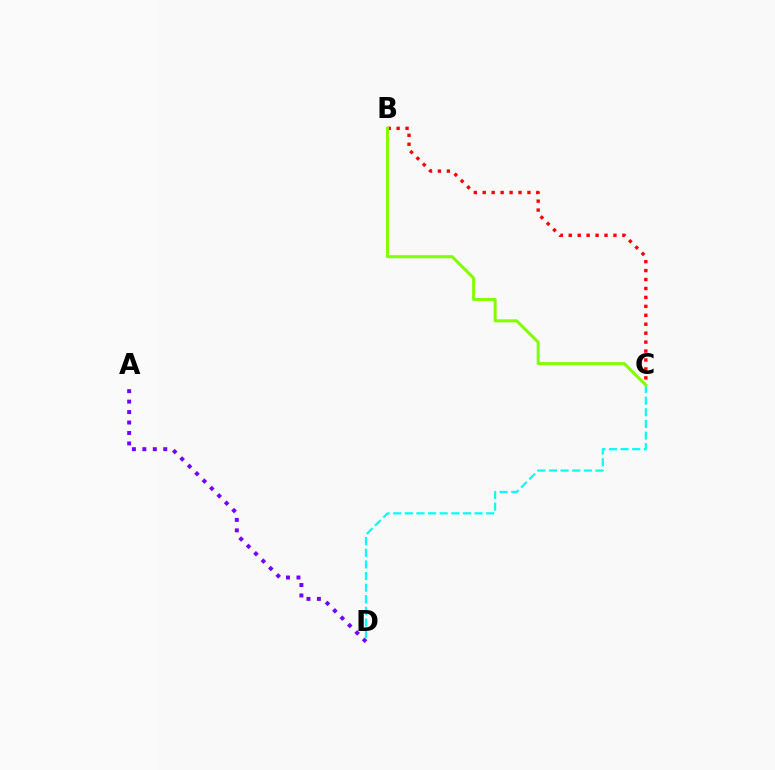{('B', 'C'): [{'color': '#ff0000', 'line_style': 'dotted', 'thickness': 2.43}, {'color': '#84ff00', 'line_style': 'solid', 'thickness': 2.2}], ('A', 'D'): [{'color': '#7200ff', 'line_style': 'dotted', 'thickness': 2.84}], ('C', 'D'): [{'color': '#00fff6', 'line_style': 'dashed', 'thickness': 1.58}]}